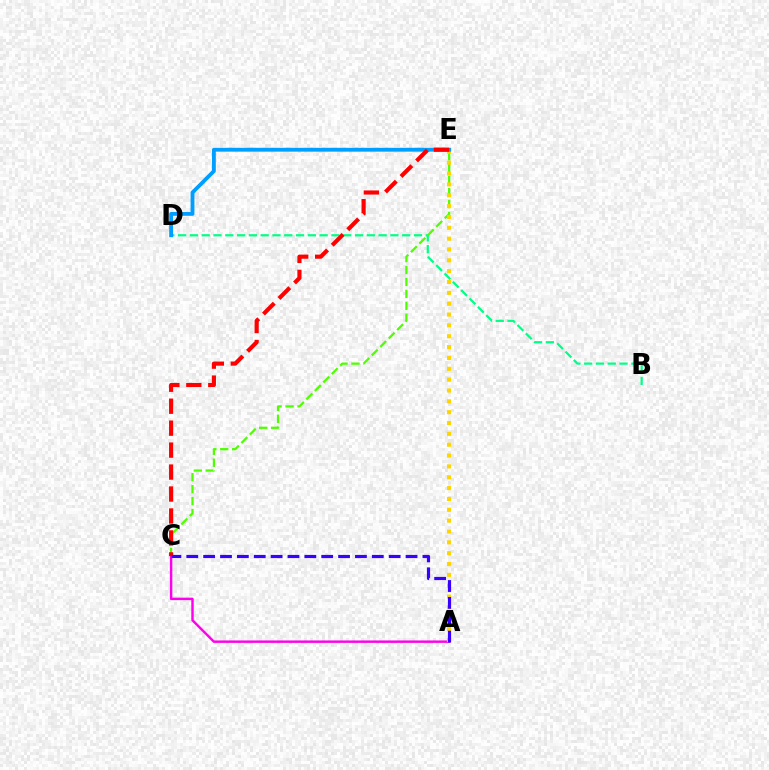{('B', 'D'): [{'color': '#00ff86', 'line_style': 'dashed', 'thickness': 1.6}], ('C', 'E'): [{'color': '#4fff00', 'line_style': 'dashed', 'thickness': 1.62}, {'color': '#ff0000', 'line_style': 'dashed', 'thickness': 2.98}], ('A', 'C'): [{'color': '#ff00ed', 'line_style': 'solid', 'thickness': 1.76}, {'color': '#3700ff', 'line_style': 'dashed', 'thickness': 2.29}], ('A', 'E'): [{'color': '#ffd500', 'line_style': 'dotted', 'thickness': 2.95}], ('D', 'E'): [{'color': '#009eff', 'line_style': 'solid', 'thickness': 2.76}]}